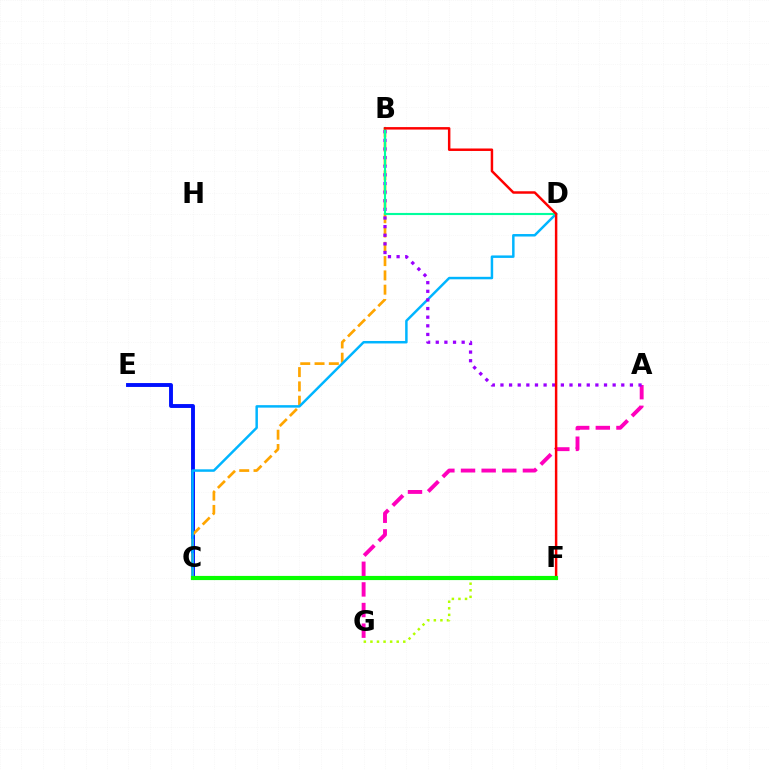{('C', 'E'): [{'color': '#0010ff', 'line_style': 'solid', 'thickness': 2.79}], ('A', 'G'): [{'color': '#ff00bd', 'line_style': 'dashed', 'thickness': 2.8}], ('B', 'C'): [{'color': '#ffa500', 'line_style': 'dashed', 'thickness': 1.94}], ('C', 'D'): [{'color': '#00b5ff', 'line_style': 'solid', 'thickness': 1.79}], ('F', 'G'): [{'color': '#b3ff00', 'line_style': 'dotted', 'thickness': 1.79}], ('A', 'B'): [{'color': '#9b00ff', 'line_style': 'dotted', 'thickness': 2.34}], ('B', 'D'): [{'color': '#00ff9d', 'line_style': 'solid', 'thickness': 1.54}], ('B', 'F'): [{'color': '#ff0000', 'line_style': 'solid', 'thickness': 1.78}], ('C', 'F'): [{'color': '#08ff00', 'line_style': 'solid', 'thickness': 3.0}]}